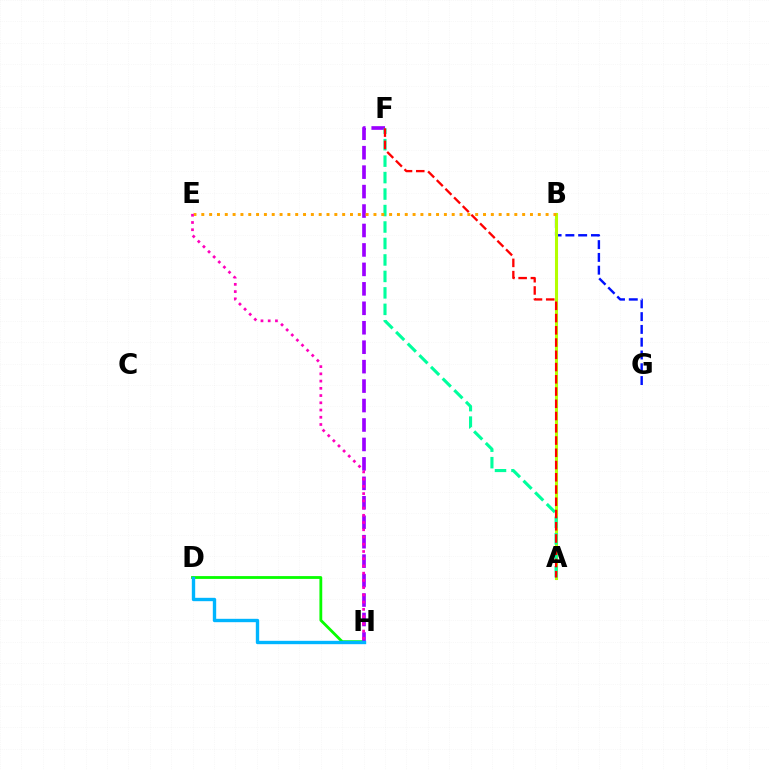{('D', 'H'): [{'color': '#08ff00', 'line_style': 'solid', 'thickness': 2.03}, {'color': '#00b5ff', 'line_style': 'solid', 'thickness': 2.42}], ('F', 'H'): [{'color': '#9b00ff', 'line_style': 'dashed', 'thickness': 2.64}], ('B', 'G'): [{'color': '#0010ff', 'line_style': 'dashed', 'thickness': 1.74}], ('A', 'B'): [{'color': '#b3ff00', 'line_style': 'solid', 'thickness': 2.2}], ('A', 'F'): [{'color': '#00ff9d', 'line_style': 'dashed', 'thickness': 2.24}, {'color': '#ff0000', 'line_style': 'dashed', 'thickness': 1.66}], ('B', 'E'): [{'color': '#ffa500', 'line_style': 'dotted', 'thickness': 2.13}], ('E', 'H'): [{'color': '#ff00bd', 'line_style': 'dotted', 'thickness': 1.97}]}